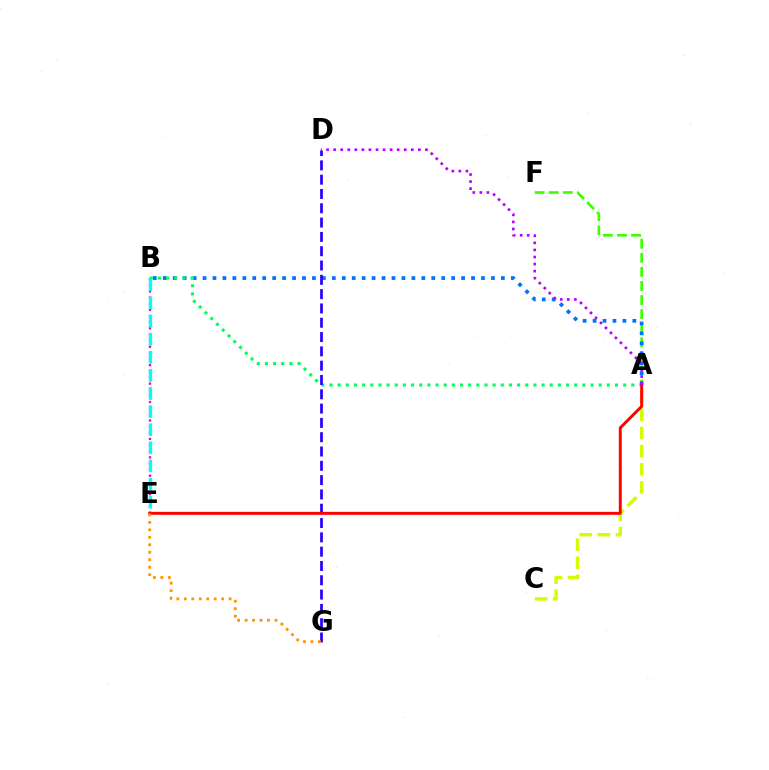{('B', 'E'): [{'color': '#ff00ac', 'line_style': 'dotted', 'thickness': 1.67}, {'color': '#00fff6', 'line_style': 'dashed', 'thickness': 2.46}], ('A', 'F'): [{'color': '#3dff00', 'line_style': 'dashed', 'thickness': 1.91}], ('A', 'B'): [{'color': '#0074ff', 'line_style': 'dotted', 'thickness': 2.7}, {'color': '#00ff5c', 'line_style': 'dotted', 'thickness': 2.22}], ('D', 'G'): [{'color': '#2500ff', 'line_style': 'dashed', 'thickness': 1.94}], ('A', 'C'): [{'color': '#d1ff00', 'line_style': 'dashed', 'thickness': 2.46}], ('A', 'E'): [{'color': '#ff0000', 'line_style': 'solid', 'thickness': 2.12}], ('E', 'G'): [{'color': '#ff9400', 'line_style': 'dotted', 'thickness': 2.03}], ('A', 'D'): [{'color': '#b900ff', 'line_style': 'dotted', 'thickness': 1.92}]}